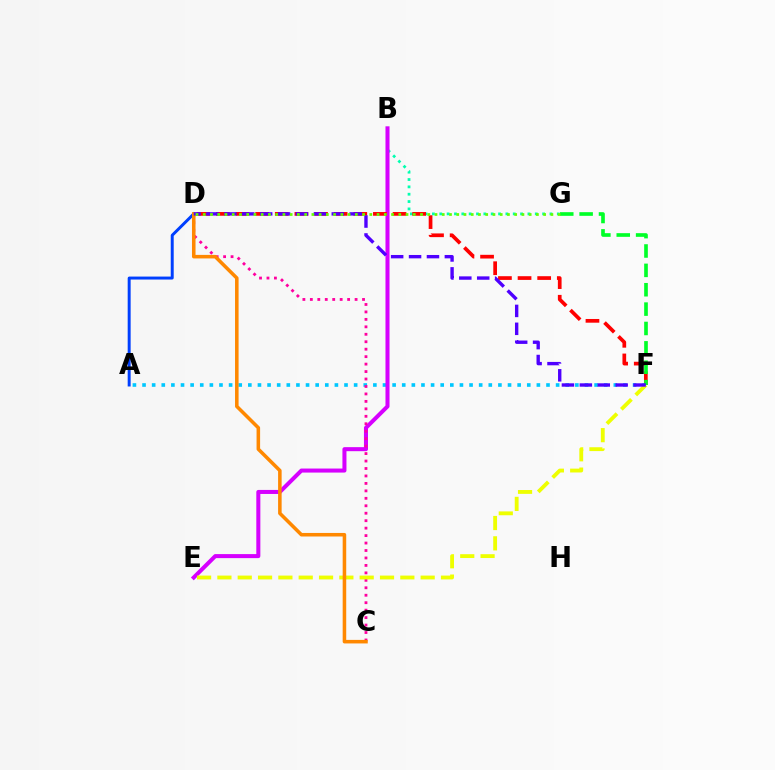{('B', 'G'): [{'color': '#00ffaf', 'line_style': 'dotted', 'thickness': 2.0}], ('A', 'F'): [{'color': '#00c7ff', 'line_style': 'dotted', 'thickness': 2.61}], ('B', 'E'): [{'color': '#d600ff', 'line_style': 'solid', 'thickness': 2.9}], ('C', 'D'): [{'color': '#ff00a0', 'line_style': 'dotted', 'thickness': 2.03}, {'color': '#ff8800', 'line_style': 'solid', 'thickness': 2.55}], ('E', 'F'): [{'color': '#eeff00', 'line_style': 'dashed', 'thickness': 2.76}], ('D', 'F'): [{'color': '#ff0000', 'line_style': 'dashed', 'thickness': 2.67}, {'color': '#4f00ff', 'line_style': 'dashed', 'thickness': 2.43}], ('A', 'D'): [{'color': '#003fff', 'line_style': 'solid', 'thickness': 2.13}], ('F', 'G'): [{'color': '#00ff27', 'line_style': 'dashed', 'thickness': 2.63}], ('D', 'G'): [{'color': '#66ff00', 'line_style': 'dotted', 'thickness': 1.97}]}